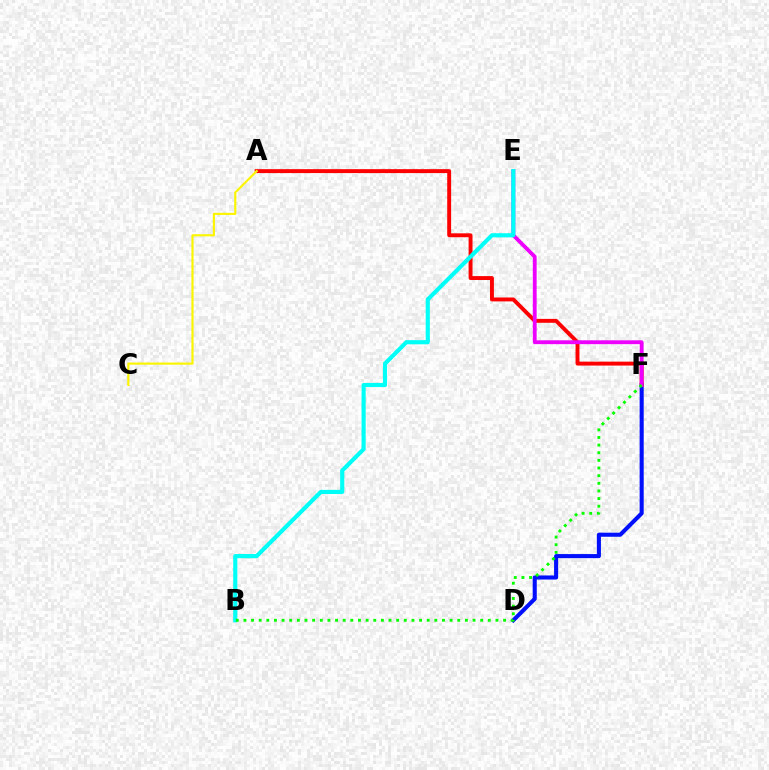{('D', 'F'): [{'color': '#0010ff', 'line_style': 'solid', 'thickness': 2.94}], ('A', 'F'): [{'color': '#ff0000', 'line_style': 'solid', 'thickness': 2.82}], ('E', 'F'): [{'color': '#ee00ff', 'line_style': 'solid', 'thickness': 2.77}], ('B', 'E'): [{'color': '#00fff6', 'line_style': 'solid', 'thickness': 2.98}], ('B', 'F'): [{'color': '#08ff00', 'line_style': 'dotted', 'thickness': 2.08}], ('A', 'C'): [{'color': '#fcf500', 'line_style': 'solid', 'thickness': 1.55}]}